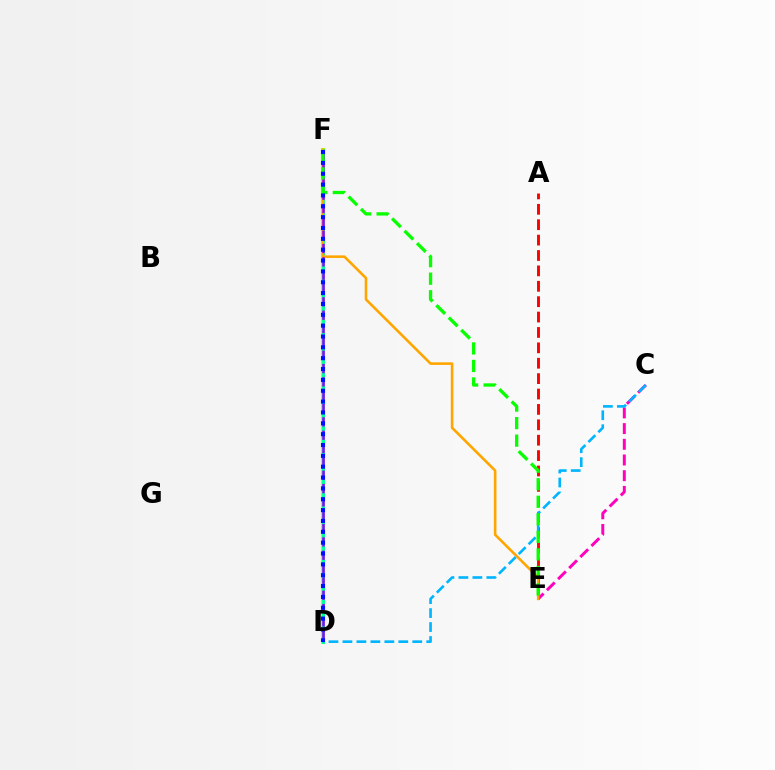{('A', 'E'): [{'color': '#ff0000', 'line_style': 'dashed', 'thickness': 2.09}], ('C', 'E'): [{'color': '#ff00bd', 'line_style': 'dashed', 'thickness': 2.13}], ('D', 'F'): [{'color': '#b3ff00', 'line_style': 'solid', 'thickness': 2.97}, {'color': '#00ff9d', 'line_style': 'solid', 'thickness': 2.1}, {'color': '#9b00ff', 'line_style': 'dashed', 'thickness': 1.81}, {'color': '#0010ff', 'line_style': 'dotted', 'thickness': 2.95}], ('E', 'F'): [{'color': '#ffa500', 'line_style': 'solid', 'thickness': 1.86}, {'color': '#08ff00', 'line_style': 'dashed', 'thickness': 2.38}], ('C', 'D'): [{'color': '#00b5ff', 'line_style': 'dashed', 'thickness': 1.9}]}